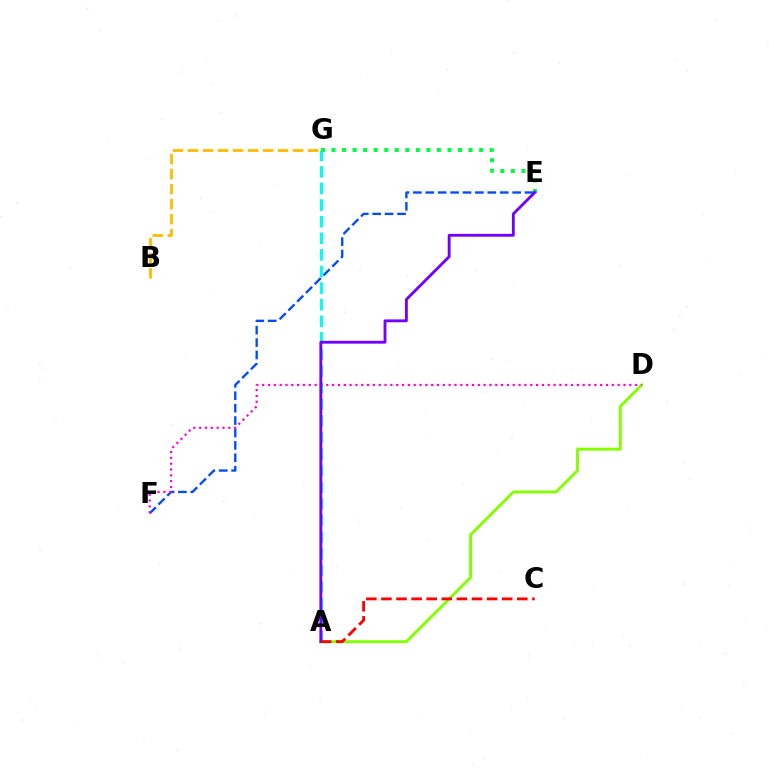{('A', 'D'): [{'color': '#84ff00', 'line_style': 'solid', 'thickness': 2.1}], ('B', 'G'): [{'color': '#ffbd00', 'line_style': 'dashed', 'thickness': 2.04}], ('E', 'F'): [{'color': '#004bff', 'line_style': 'dashed', 'thickness': 1.69}], ('A', 'G'): [{'color': '#00fff6', 'line_style': 'dashed', 'thickness': 2.26}], ('D', 'F'): [{'color': '#ff00cf', 'line_style': 'dotted', 'thickness': 1.58}], ('E', 'G'): [{'color': '#00ff39', 'line_style': 'dotted', 'thickness': 2.86}], ('A', 'E'): [{'color': '#7200ff', 'line_style': 'solid', 'thickness': 2.06}], ('A', 'C'): [{'color': '#ff0000', 'line_style': 'dashed', 'thickness': 2.05}]}